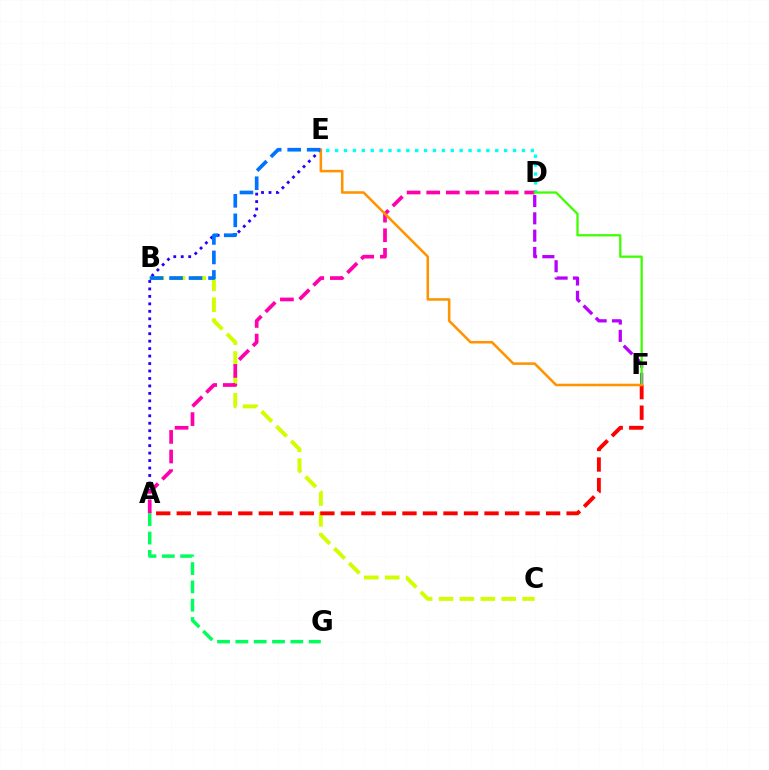{('D', 'E'): [{'color': '#00fff6', 'line_style': 'dotted', 'thickness': 2.42}], ('B', 'C'): [{'color': '#d1ff00', 'line_style': 'dashed', 'thickness': 2.84}], ('A', 'E'): [{'color': '#2500ff', 'line_style': 'dotted', 'thickness': 2.03}], ('A', 'F'): [{'color': '#ff0000', 'line_style': 'dashed', 'thickness': 2.79}], ('A', 'D'): [{'color': '#ff00ac', 'line_style': 'dashed', 'thickness': 2.66}], ('A', 'G'): [{'color': '#00ff5c', 'line_style': 'dashed', 'thickness': 2.49}], ('D', 'F'): [{'color': '#b900ff', 'line_style': 'dashed', 'thickness': 2.35}, {'color': '#3dff00', 'line_style': 'solid', 'thickness': 1.63}], ('E', 'F'): [{'color': '#ff9400', 'line_style': 'solid', 'thickness': 1.84}], ('B', 'E'): [{'color': '#0074ff', 'line_style': 'dashed', 'thickness': 2.65}]}